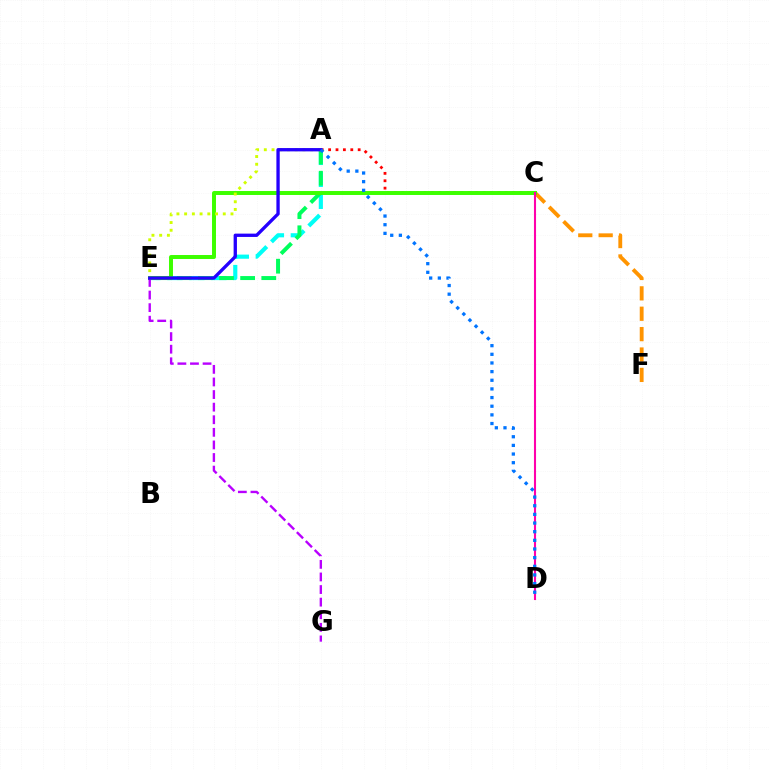{('A', 'E'): [{'color': '#00fff6', 'line_style': 'dashed', 'thickness': 2.98}, {'color': '#00ff5c', 'line_style': 'dashed', 'thickness': 2.87}, {'color': '#d1ff00', 'line_style': 'dotted', 'thickness': 2.1}, {'color': '#2500ff', 'line_style': 'solid', 'thickness': 2.39}], ('C', 'F'): [{'color': '#ff9400', 'line_style': 'dashed', 'thickness': 2.77}], ('A', 'C'): [{'color': '#ff0000', 'line_style': 'dotted', 'thickness': 2.01}], ('C', 'E'): [{'color': '#3dff00', 'line_style': 'solid', 'thickness': 2.85}], ('E', 'G'): [{'color': '#b900ff', 'line_style': 'dashed', 'thickness': 1.71}], ('C', 'D'): [{'color': '#ff00ac', 'line_style': 'solid', 'thickness': 1.51}], ('A', 'D'): [{'color': '#0074ff', 'line_style': 'dotted', 'thickness': 2.35}]}